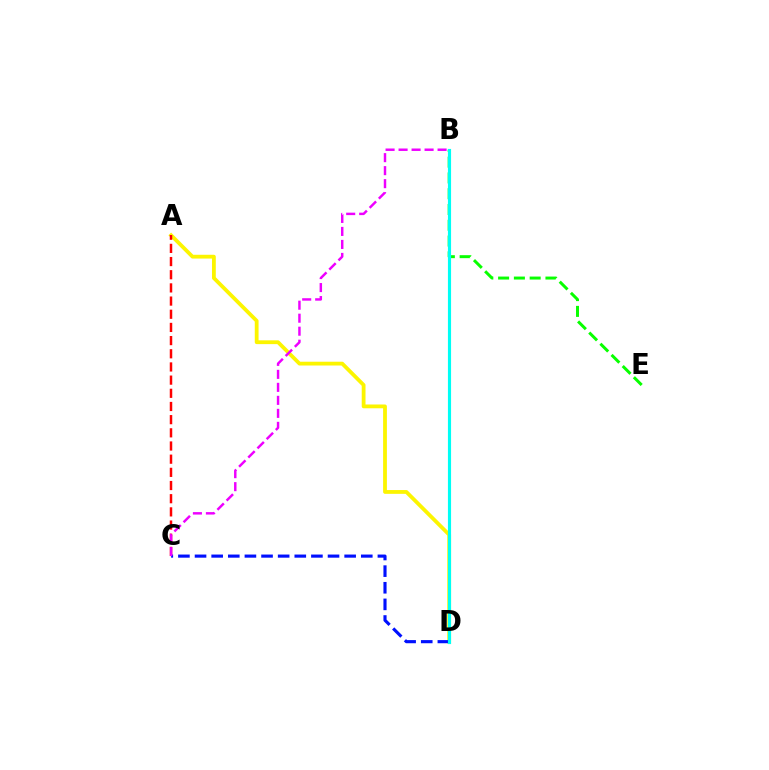{('A', 'D'): [{'color': '#fcf500', 'line_style': 'solid', 'thickness': 2.73}], ('A', 'C'): [{'color': '#ff0000', 'line_style': 'dashed', 'thickness': 1.79}], ('C', 'D'): [{'color': '#0010ff', 'line_style': 'dashed', 'thickness': 2.26}], ('B', 'E'): [{'color': '#08ff00', 'line_style': 'dashed', 'thickness': 2.14}], ('B', 'C'): [{'color': '#ee00ff', 'line_style': 'dashed', 'thickness': 1.77}], ('B', 'D'): [{'color': '#00fff6', 'line_style': 'solid', 'thickness': 2.26}]}